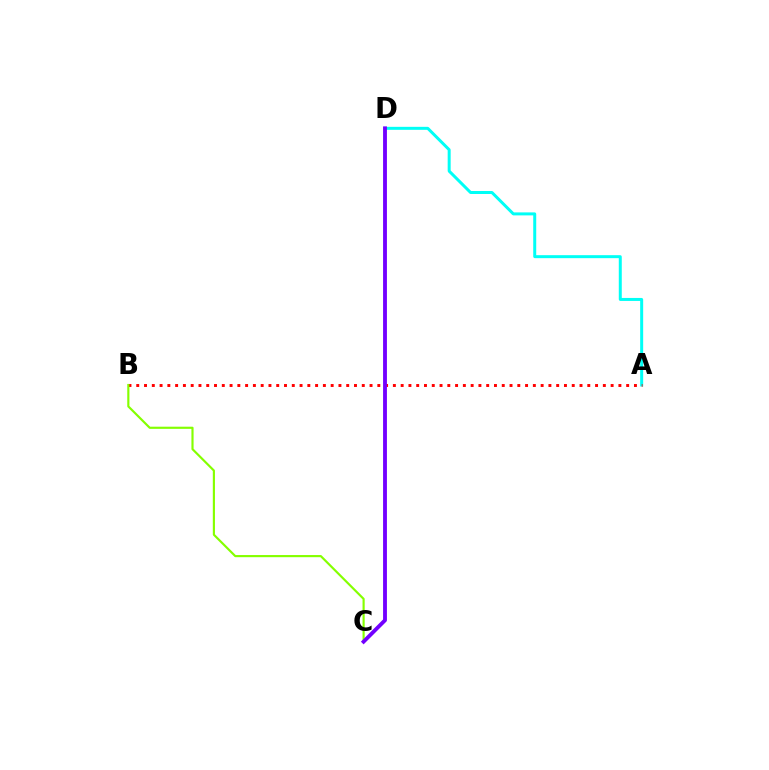{('A', 'D'): [{'color': '#00fff6', 'line_style': 'solid', 'thickness': 2.15}], ('A', 'B'): [{'color': '#ff0000', 'line_style': 'dotted', 'thickness': 2.11}], ('B', 'C'): [{'color': '#84ff00', 'line_style': 'solid', 'thickness': 1.55}], ('C', 'D'): [{'color': '#7200ff', 'line_style': 'solid', 'thickness': 2.77}]}